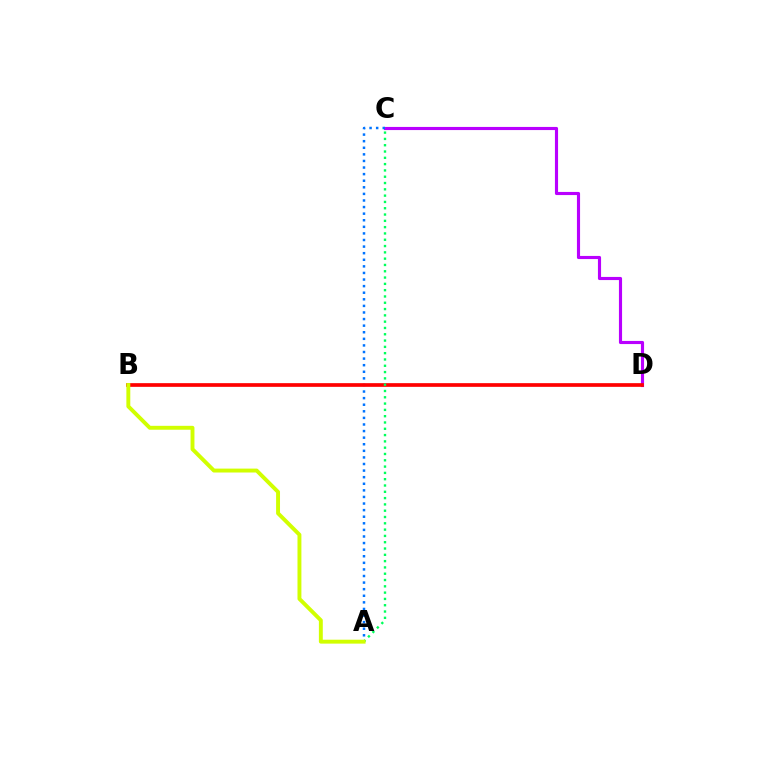{('C', 'D'): [{'color': '#b900ff', 'line_style': 'solid', 'thickness': 2.25}], ('A', 'C'): [{'color': '#0074ff', 'line_style': 'dotted', 'thickness': 1.79}, {'color': '#00ff5c', 'line_style': 'dotted', 'thickness': 1.71}], ('B', 'D'): [{'color': '#ff0000', 'line_style': 'solid', 'thickness': 2.66}], ('A', 'B'): [{'color': '#d1ff00', 'line_style': 'solid', 'thickness': 2.82}]}